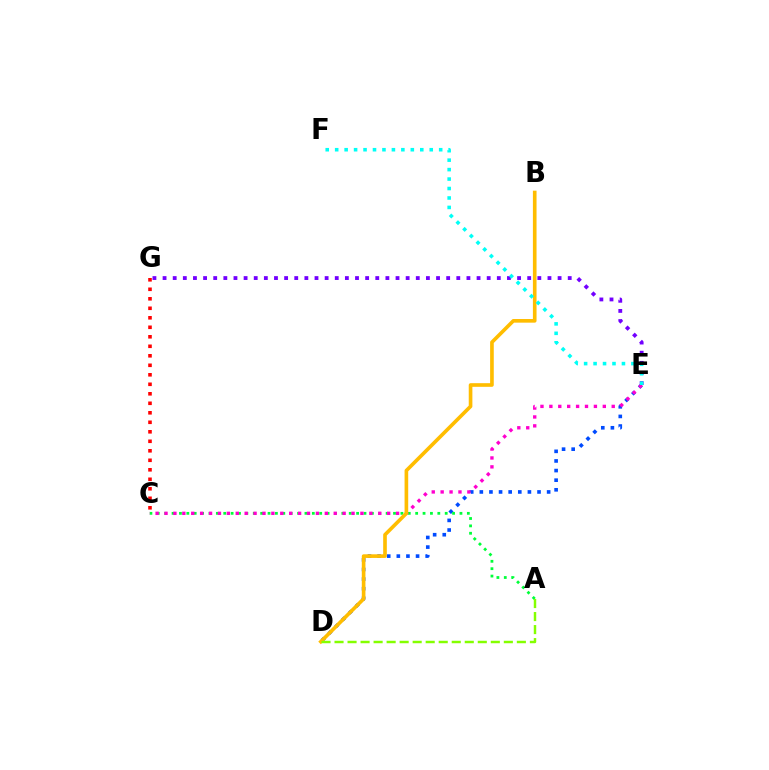{('D', 'E'): [{'color': '#004bff', 'line_style': 'dotted', 'thickness': 2.61}], ('C', 'G'): [{'color': '#ff0000', 'line_style': 'dotted', 'thickness': 2.58}], ('A', 'C'): [{'color': '#00ff39', 'line_style': 'dotted', 'thickness': 2.01}], ('C', 'E'): [{'color': '#ff00cf', 'line_style': 'dotted', 'thickness': 2.42}], ('B', 'D'): [{'color': '#ffbd00', 'line_style': 'solid', 'thickness': 2.62}], ('E', 'G'): [{'color': '#7200ff', 'line_style': 'dotted', 'thickness': 2.75}], ('A', 'D'): [{'color': '#84ff00', 'line_style': 'dashed', 'thickness': 1.77}], ('E', 'F'): [{'color': '#00fff6', 'line_style': 'dotted', 'thickness': 2.57}]}